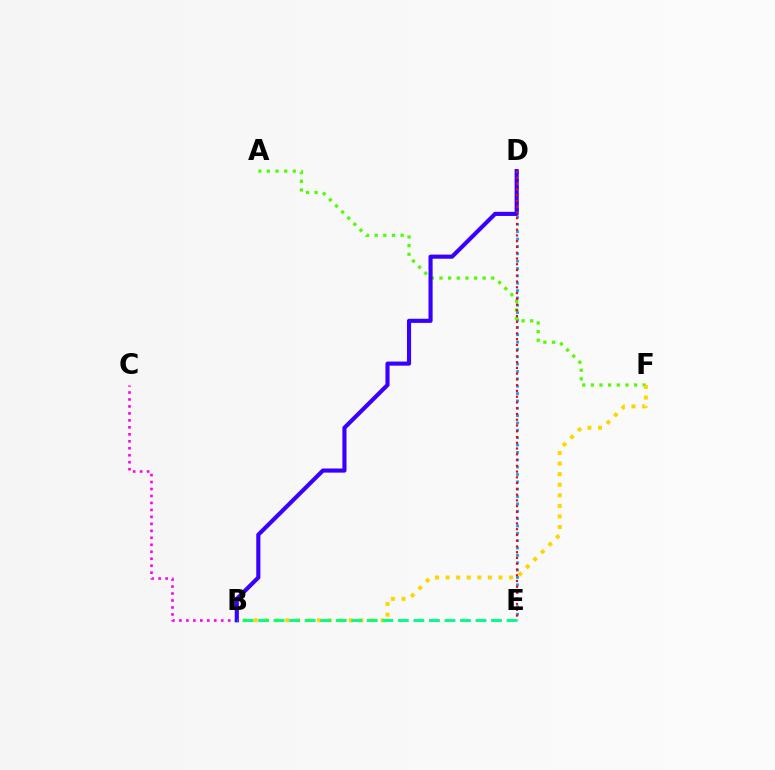{('B', 'C'): [{'color': '#ff00ed', 'line_style': 'dotted', 'thickness': 1.89}], ('D', 'E'): [{'color': '#009eff', 'line_style': 'dotted', 'thickness': 2.0}, {'color': '#ff0000', 'line_style': 'dotted', 'thickness': 1.56}], ('A', 'F'): [{'color': '#4fff00', 'line_style': 'dotted', 'thickness': 2.35}], ('B', 'F'): [{'color': '#ffd500', 'line_style': 'dotted', 'thickness': 2.87}], ('B', 'D'): [{'color': '#3700ff', 'line_style': 'solid', 'thickness': 2.97}], ('B', 'E'): [{'color': '#00ff86', 'line_style': 'dashed', 'thickness': 2.11}]}